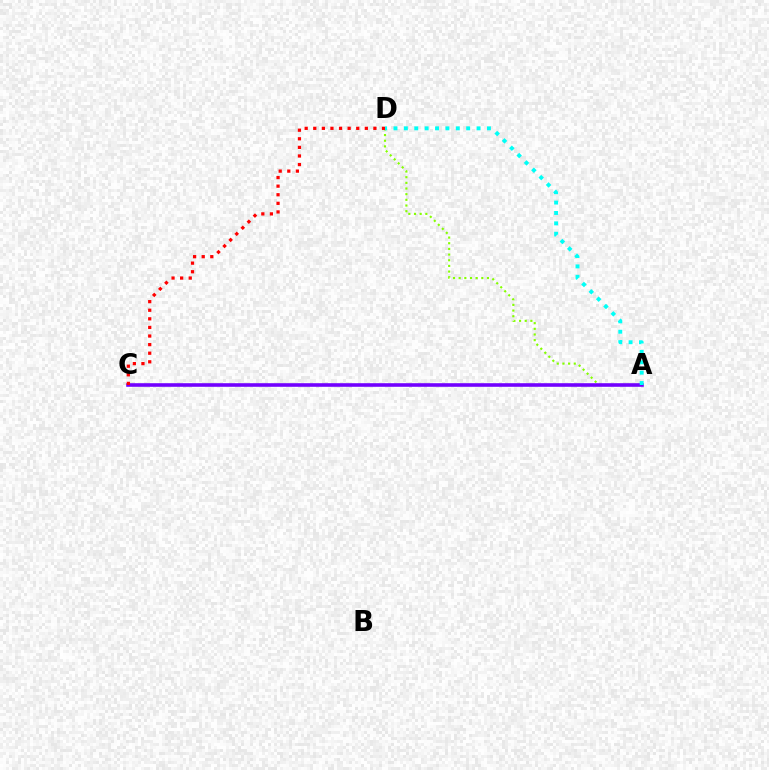{('A', 'D'): [{'color': '#84ff00', 'line_style': 'dotted', 'thickness': 1.54}, {'color': '#00fff6', 'line_style': 'dotted', 'thickness': 2.82}], ('A', 'C'): [{'color': '#7200ff', 'line_style': 'solid', 'thickness': 2.58}], ('C', 'D'): [{'color': '#ff0000', 'line_style': 'dotted', 'thickness': 2.33}]}